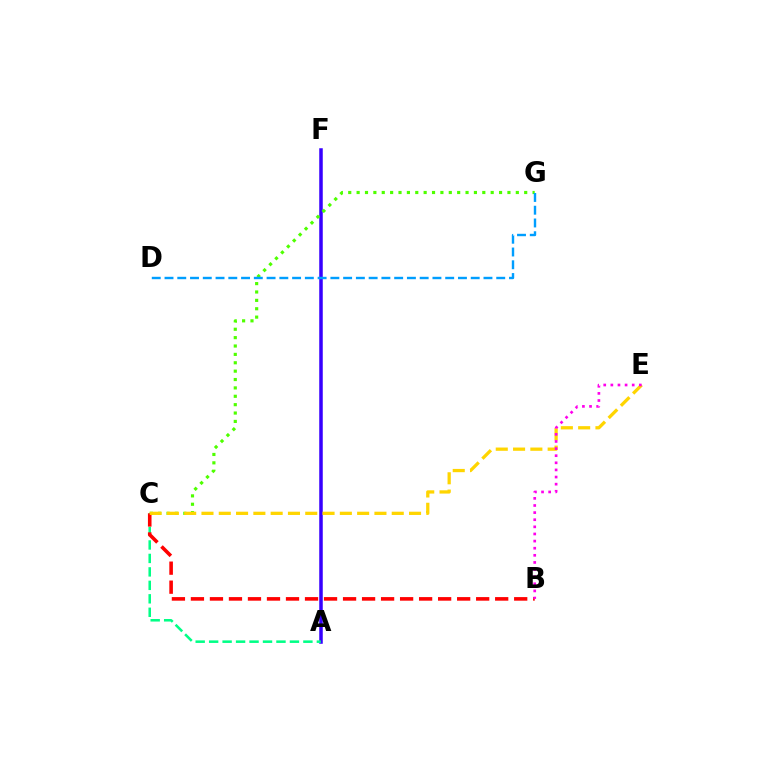{('A', 'F'): [{'color': '#3700ff', 'line_style': 'solid', 'thickness': 2.53}], ('C', 'G'): [{'color': '#4fff00', 'line_style': 'dotted', 'thickness': 2.28}], ('A', 'C'): [{'color': '#00ff86', 'line_style': 'dashed', 'thickness': 1.83}], ('D', 'G'): [{'color': '#009eff', 'line_style': 'dashed', 'thickness': 1.73}], ('B', 'C'): [{'color': '#ff0000', 'line_style': 'dashed', 'thickness': 2.58}], ('C', 'E'): [{'color': '#ffd500', 'line_style': 'dashed', 'thickness': 2.35}], ('B', 'E'): [{'color': '#ff00ed', 'line_style': 'dotted', 'thickness': 1.93}]}